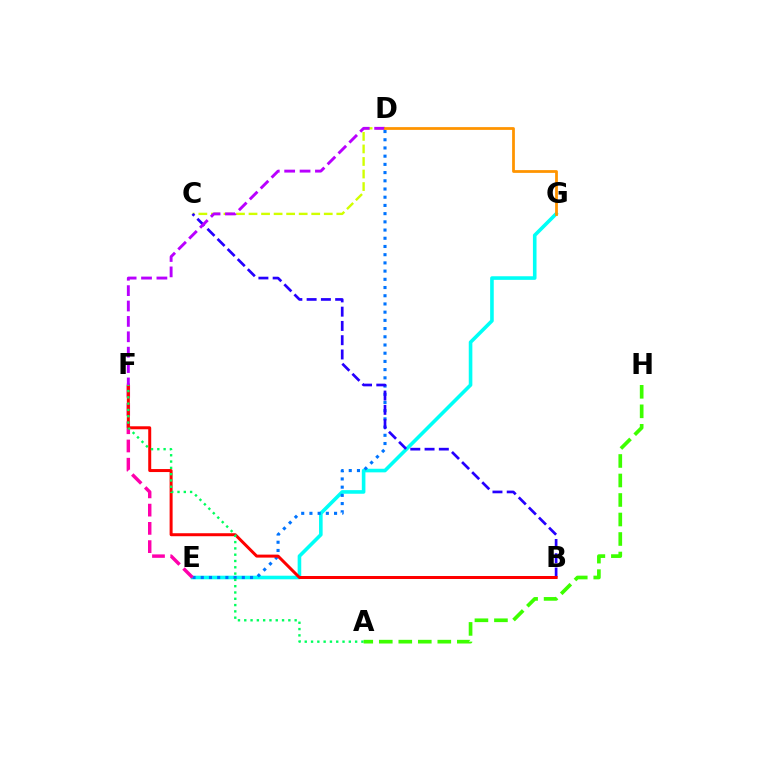{('C', 'D'): [{'color': '#d1ff00', 'line_style': 'dashed', 'thickness': 1.7}], ('E', 'G'): [{'color': '#00fff6', 'line_style': 'solid', 'thickness': 2.59}], ('D', 'E'): [{'color': '#0074ff', 'line_style': 'dotted', 'thickness': 2.23}], ('B', 'C'): [{'color': '#2500ff', 'line_style': 'dashed', 'thickness': 1.94}], ('E', 'F'): [{'color': '#ff00ac', 'line_style': 'dashed', 'thickness': 2.48}], ('B', 'F'): [{'color': '#ff0000', 'line_style': 'solid', 'thickness': 2.15}], ('D', 'F'): [{'color': '#b900ff', 'line_style': 'dashed', 'thickness': 2.09}], ('A', 'F'): [{'color': '#00ff5c', 'line_style': 'dotted', 'thickness': 1.71}], ('A', 'H'): [{'color': '#3dff00', 'line_style': 'dashed', 'thickness': 2.65}], ('D', 'G'): [{'color': '#ff9400', 'line_style': 'solid', 'thickness': 2.0}]}